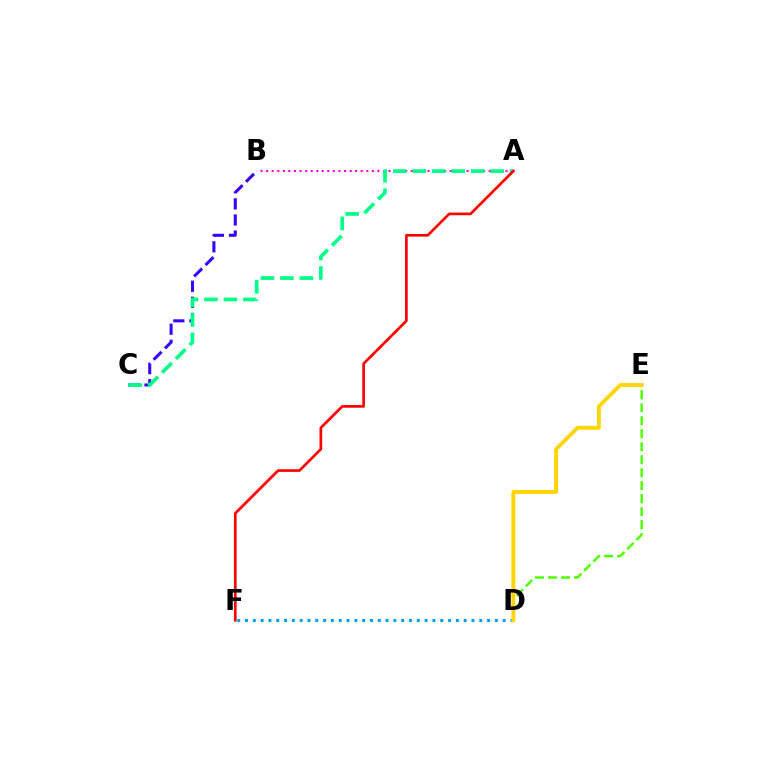{('D', 'E'): [{'color': '#4fff00', 'line_style': 'dashed', 'thickness': 1.76}, {'color': '#ffd500', 'line_style': 'solid', 'thickness': 2.8}], ('B', 'C'): [{'color': '#3700ff', 'line_style': 'dashed', 'thickness': 2.19}], ('A', 'B'): [{'color': '#ff00ed', 'line_style': 'dotted', 'thickness': 1.51}], ('D', 'F'): [{'color': '#009eff', 'line_style': 'dotted', 'thickness': 2.12}], ('A', 'C'): [{'color': '#00ff86', 'line_style': 'dashed', 'thickness': 2.65}], ('A', 'F'): [{'color': '#ff0000', 'line_style': 'solid', 'thickness': 1.93}]}